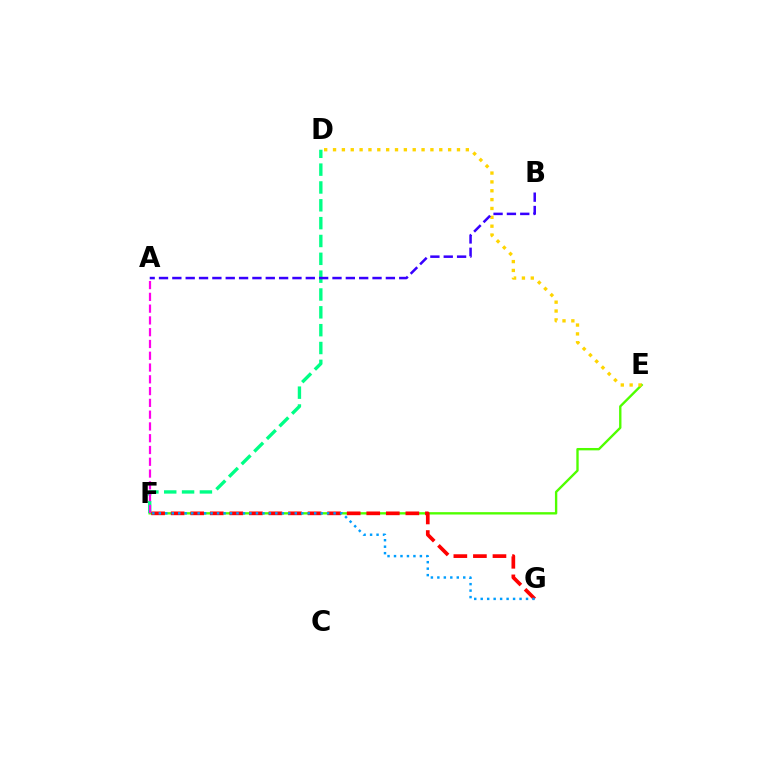{('E', 'F'): [{'color': '#4fff00', 'line_style': 'solid', 'thickness': 1.7}], ('D', 'E'): [{'color': '#ffd500', 'line_style': 'dotted', 'thickness': 2.41}], ('D', 'F'): [{'color': '#00ff86', 'line_style': 'dashed', 'thickness': 2.42}], ('F', 'G'): [{'color': '#ff0000', 'line_style': 'dashed', 'thickness': 2.66}, {'color': '#009eff', 'line_style': 'dotted', 'thickness': 1.76}], ('A', 'F'): [{'color': '#ff00ed', 'line_style': 'dashed', 'thickness': 1.6}], ('A', 'B'): [{'color': '#3700ff', 'line_style': 'dashed', 'thickness': 1.81}]}